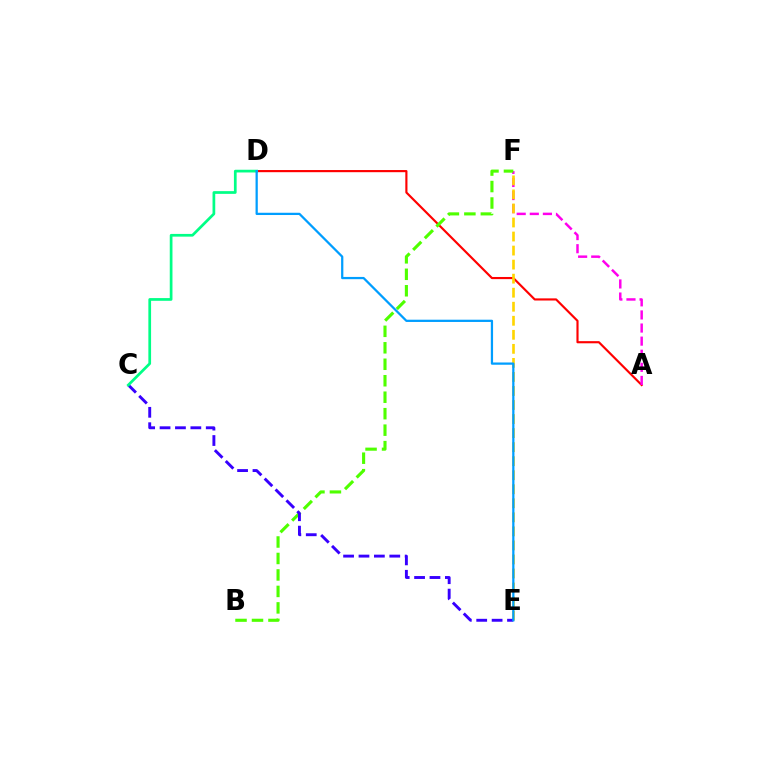{('A', 'D'): [{'color': '#ff0000', 'line_style': 'solid', 'thickness': 1.55}], ('A', 'F'): [{'color': '#ff00ed', 'line_style': 'dashed', 'thickness': 1.78}], ('E', 'F'): [{'color': '#ffd500', 'line_style': 'dashed', 'thickness': 1.91}], ('B', 'F'): [{'color': '#4fff00', 'line_style': 'dashed', 'thickness': 2.24}], ('C', 'E'): [{'color': '#3700ff', 'line_style': 'dashed', 'thickness': 2.09}], ('C', 'D'): [{'color': '#00ff86', 'line_style': 'solid', 'thickness': 1.96}], ('D', 'E'): [{'color': '#009eff', 'line_style': 'solid', 'thickness': 1.62}]}